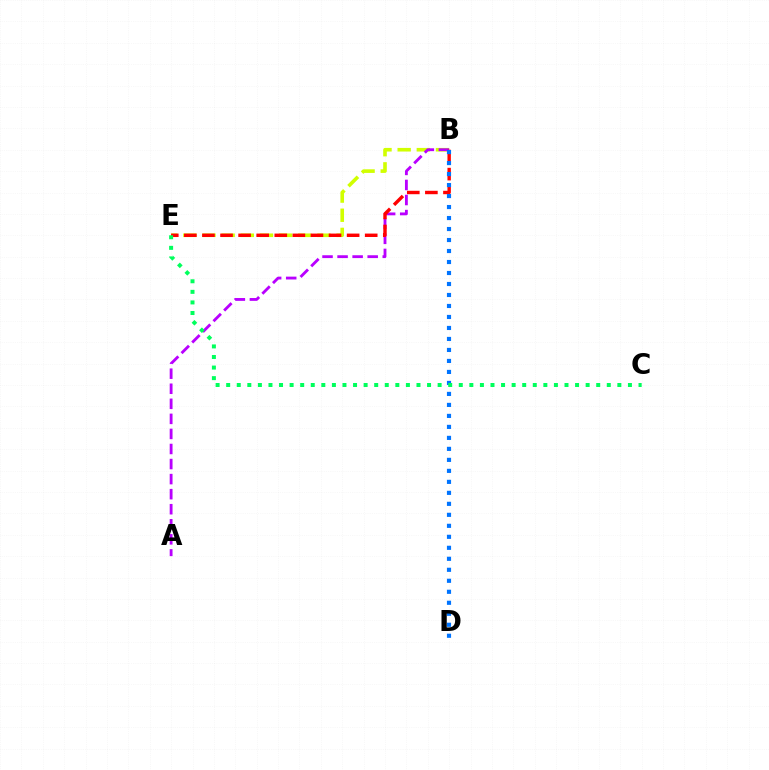{('B', 'E'): [{'color': '#d1ff00', 'line_style': 'dashed', 'thickness': 2.6}, {'color': '#ff0000', 'line_style': 'dashed', 'thickness': 2.46}], ('A', 'B'): [{'color': '#b900ff', 'line_style': 'dashed', 'thickness': 2.05}], ('B', 'D'): [{'color': '#0074ff', 'line_style': 'dotted', 'thickness': 2.99}], ('C', 'E'): [{'color': '#00ff5c', 'line_style': 'dotted', 'thickness': 2.87}]}